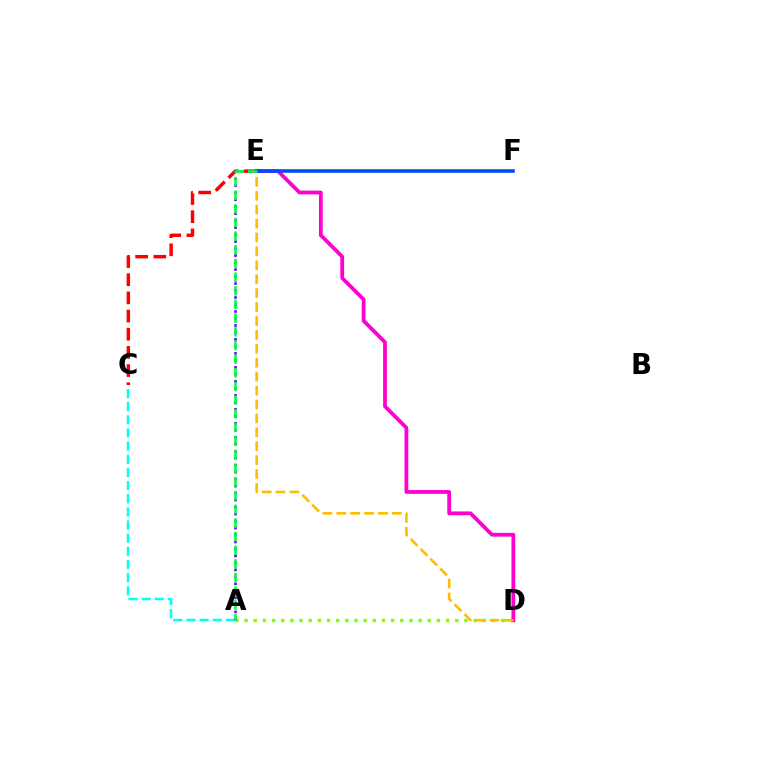{('A', 'C'): [{'color': '#00fff6', 'line_style': 'dashed', 'thickness': 1.79}], ('C', 'E'): [{'color': '#ff0000', 'line_style': 'dashed', 'thickness': 2.47}], ('A', 'D'): [{'color': '#84ff00', 'line_style': 'dotted', 'thickness': 2.49}], ('D', 'E'): [{'color': '#ff00cf', 'line_style': 'solid', 'thickness': 2.72}, {'color': '#ffbd00', 'line_style': 'dashed', 'thickness': 1.89}], ('E', 'F'): [{'color': '#004bff', 'line_style': 'solid', 'thickness': 2.58}], ('A', 'E'): [{'color': '#7200ff', 'line_style': 'dotted', 'thickness': 1.9}, {'color': '#00ff39', 'line_style': 'dashed', 'thickness': 1.86}]}